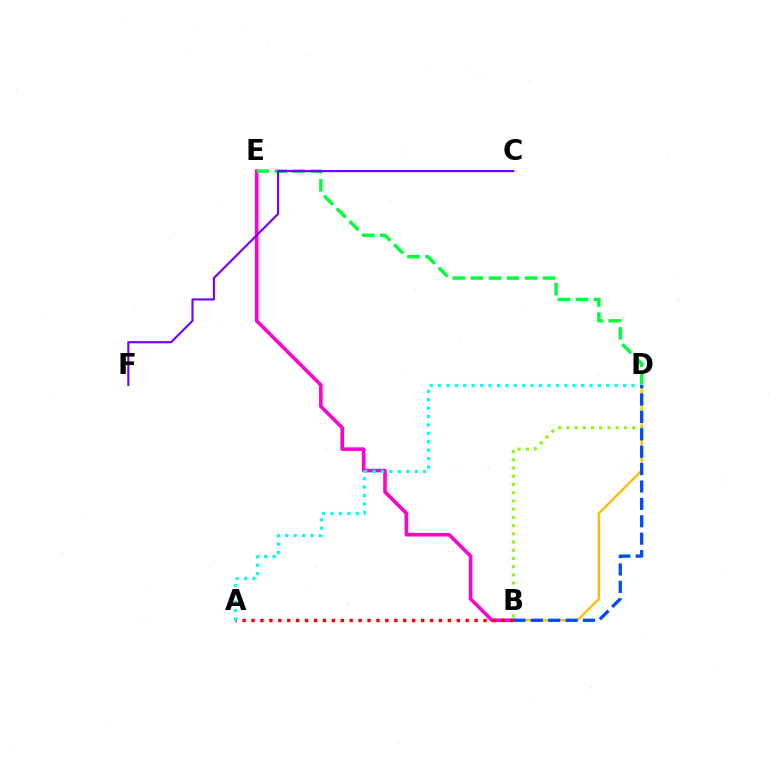{('B', 'E'): [{'color': '#ff00cf', 'line_style': 'solid', 'thickness': 2.59}], ('D', 'E'): [{'color': '#00ff39', 'line_style': 'dashed', 'thickness': 2.45}], ('B', 'D'): [{'color': '#ffbd00', 'line_style': 'solid', 'thickness': 1.65}, {'color': '#84ff00', 'line_style': 'dotted', 'thickness': 2.23}, {'color': '#004bff', 'line_style': 'dashed', 'thickness': 2.36}], ('A', 'B'): [{'color': '#ff0000', 'line_style': 'dotted', 'thickness': 2.42}], ('A', 'D'): [{'color': '#00fff6', 'line_style': 'dotted', 'thickness': 2.29}], ('C', 'F'): [{'color': '#7200ff', 'line_style': 'solid', 'thickness': 1.53}]}